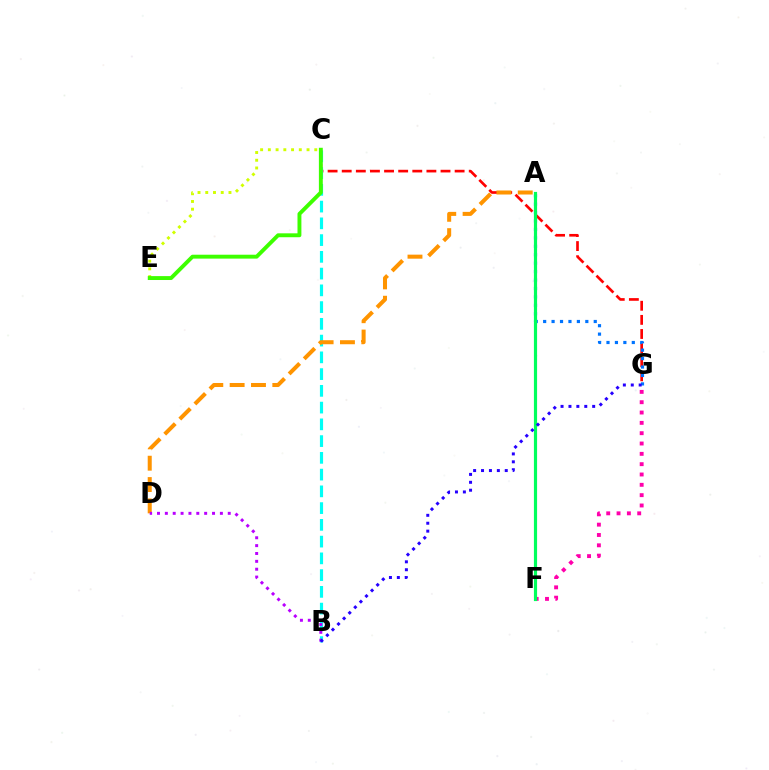{('C', 'E'): [{'color': '#d1ff00', 'line_style': 'dotted', 'thickness': 2.1}, {'color': '#3dff00', 'line_style': 'solid', 'thickness': 2.81}], ('F', 'G'): [{'color': '#ff00ac', 'line_style': 'dotted', 'thickness': 2.81}], ('C', 'G'): [{'color': '#ff0000', 'line_style': 'dashed', 'thickness': 1.92}], ('A', 'G'): [{'color': '#0074ff', 'line_style': 'dotted', 'thickness': 2.29}], ('B', 'C'): [{'color': '#00fff6', 'line_style': 'dashed', 'thickness': 2.28}], ('A', 'D'): [{'color': '#ff9400', 'line_style': 'dashed', 'thickness': 2.9}], ('B', 'D'): [{'color': '#b900ff', 'line_style': 'dotted', 'thickness': 2.14}], ('A', 'F'): [{'color': '#00ff5c', 'line_style': 'solid', 'thickness': 2.28}], ('B', 'G'): [{'color': '#2500ff', 'line_style': 'dotted', 'thickness': 2.15}]}